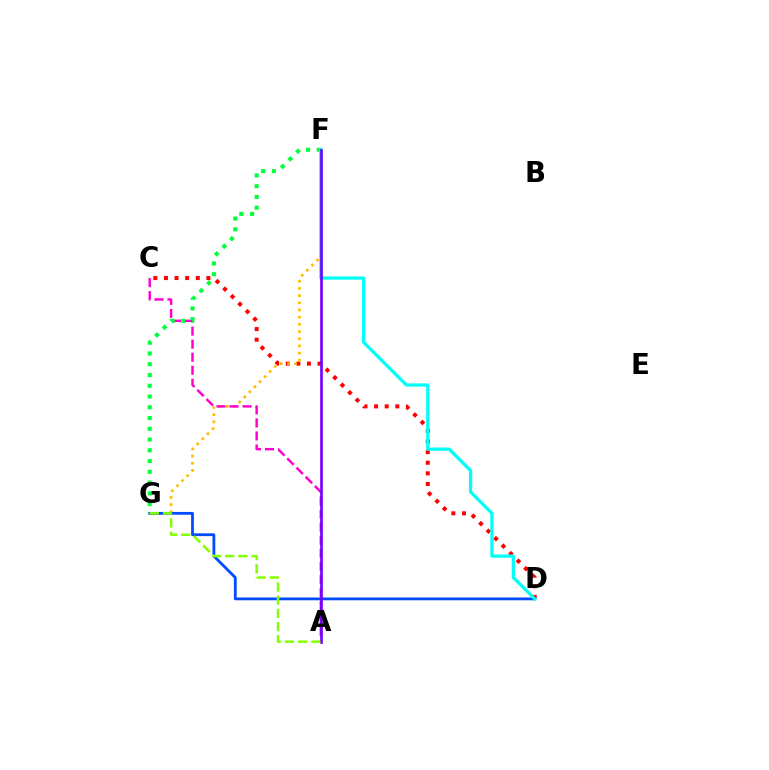{('C', 'D'): [{'color': '#ff0000', 'line_style': 'dotted', 'thickness': 2.88}], ('F', 'G'): [{'color': '#ffbd00', 'line_style': 'dotted', 'thickness': 1.95}, {'color': '#00ff39', 'line_style': 'dotted', 'thickness': 2.92}], ('A', 'C'): [{'color': '#ff00cf', 'line_style': 'dashed', 'thickness': 1.77}], ('D', 'G'): [{'color': '#004bff', 'line_style': 'solid', 'thickness': 2.0}], ('D', 'F'): [{'color': '#00fff6', 'line_style': 'solid', 'thickness': 2.33}], ('A', 'F'): [{'color': '#7200ff', 'line_style': 'solid', 'thickness': 1.91}], ('A', 'G'): [{'color': '#84ff00', 'line_style': 'dashed', 'thickness': 1.79}]}